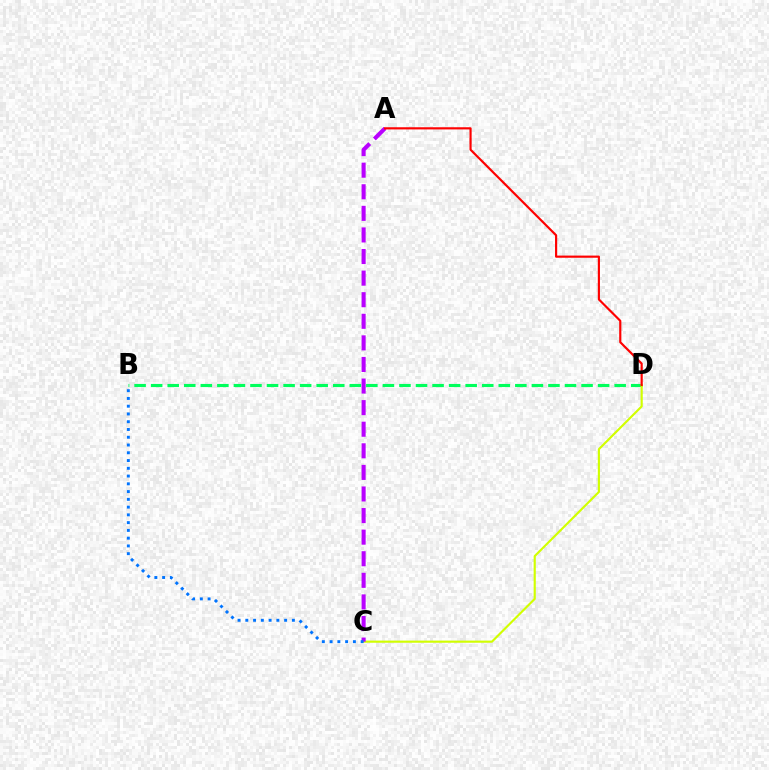{('B', 'D'): [{'color': '#00ff5c', 'line_style': 'dashed', 'thickness': 2.25}], ('C', 'D'): [{'color': '#d1ff00', 'line_style': 'solid', 'thickness': 1.55}], ('A', 'C'): [{'color': '#b900ff', 'line_style': 'dashed', 'thickness': 2.93}], ('B', 'C'): [{'color': '#0074ff', 'line_style': 'dotted', 'thickness': 2.11}], ('A', 'D'): [{'color': '#ff0000', 'line_style': 'solid', 'thickness': 1.56}]}